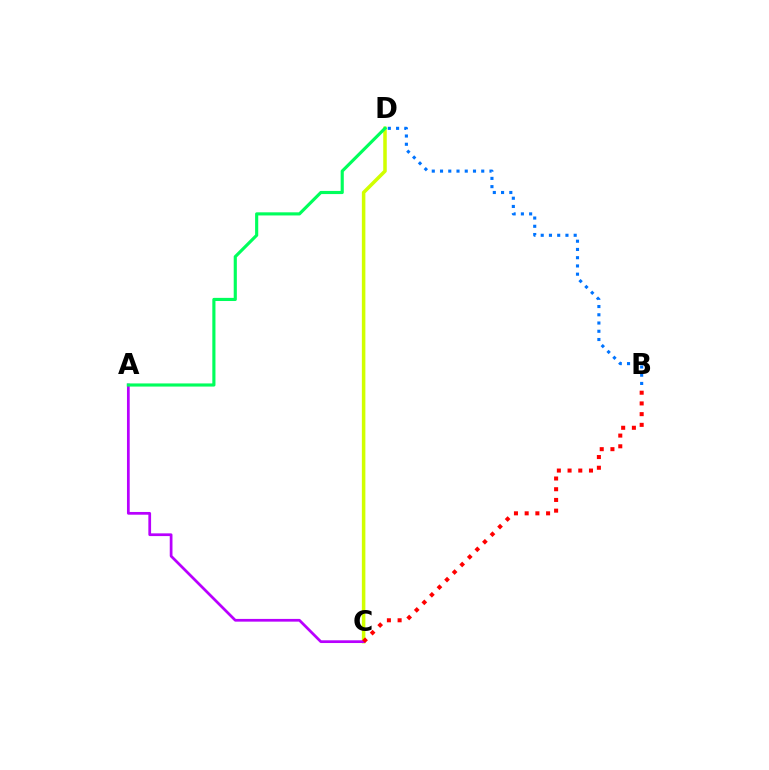{('C', 'D'): [{'color': '#d1ff00', 'line_style': 'solid', 'thickness': 2.53}], ('B', 'D'): [{'color': '#0074ff', 'line_style': 'dotted', 'thickness': 2.24}], ('A', 'C'): [{'color': '#b900ff', 'line_style': 'solid', 'thickness': 1.97}], ('B', 'C'): [{'color': '#ff0000', 'line_style': 'dotted', 'thickness': 2.91}], ('A', 'D'): [{'color': '#00ff5c', 'line_style': 'solid', 'thickness': 2.26}]}